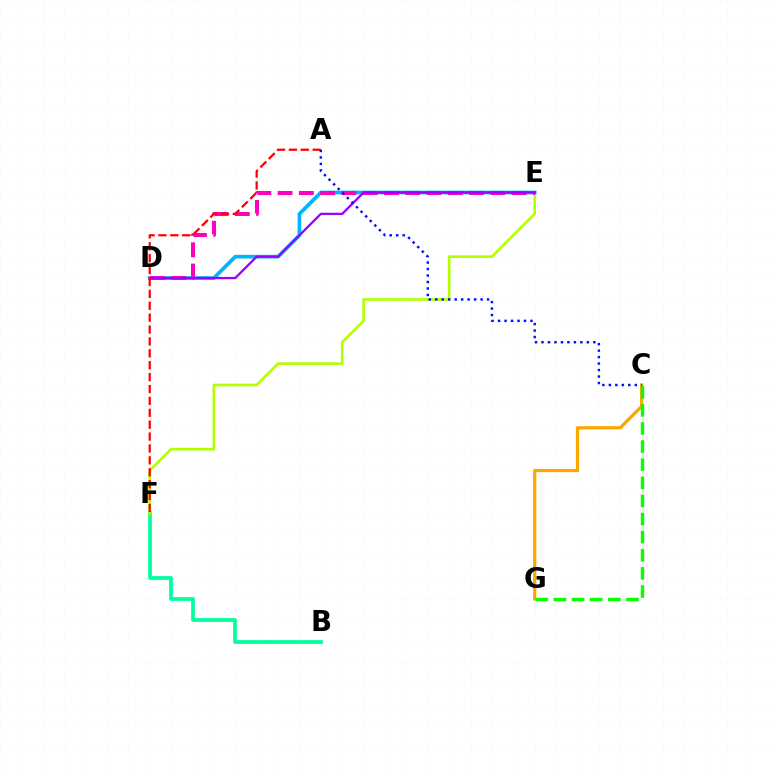{('C', 'G'): [{'color': '#ffa500', 'line_style': 'solid', 'thickness': 2.31}, {'color': '#08ff00', 'line_style': 'dashed', 'thickness': 2.46}], ('B', 'F'): [{'color': '#00ff9d', 'line_style': 'solid', 'thickness': 2.67}], ('E', 'F'): [{'color': '#b3ff00', 'line_style': 'solid', 'thickness': 1.91}], ('D', 'E'): [{'color': '#00b5ff', 'line_style': 'solid', 'thickness': 2.66}, {'color': '#ff00bd', 'line_style': 'dashed', 'thickness': 2.89}, {'color': '#9b00ff', 'line_style': 'solid', 'thickness': 1.66}], ('A', 'F'): [{'color': '#ff0000', 'line_style': 'dashed', 'thickness': 1.62}], ('A', 'C'): [{'color': '#0010ff', 'line_style': 'dotted', 'thickness': 1.76}]}